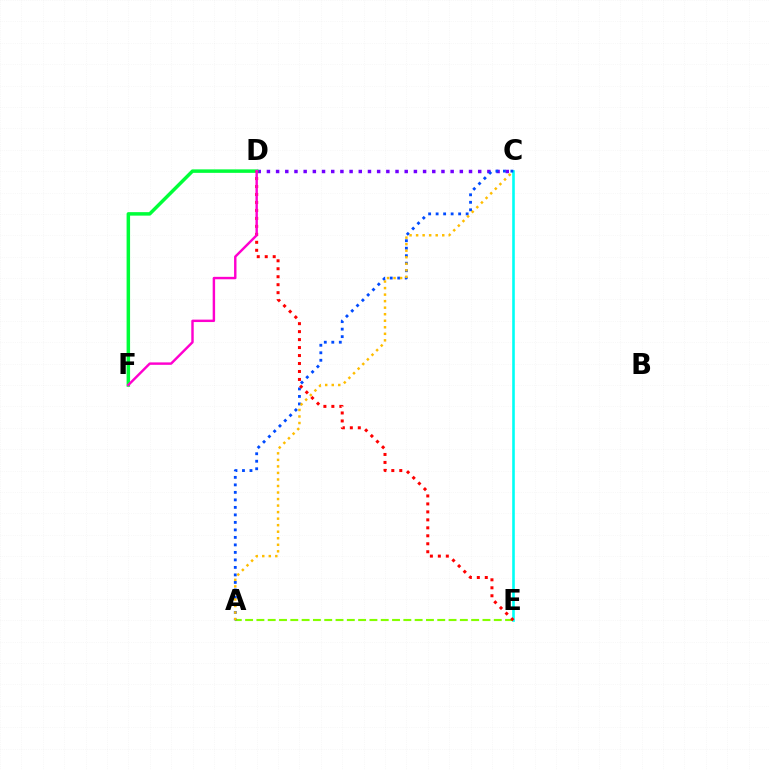{('C', 'D'): [{'color': '#7200ff', 'line_style': 'dotted', 'thickness': 2.5}], ('C', 'E'): [{'color': '#00fff6', 'line_style': 'solid', 'thickness': 1.89}], ('D', 'F'): [{'color': '#00ff39', 'line_style': 'solid', 'thickness': 2.51}, {'color': '#ff00cf', 'line_style': 'solid', 'thickness': 1.75}], ('A', 'E'): [{'color': '#84ff00', 'line_style': 'dashed', 'thickness': 1.54}], ('A', 'C'): [{'color': '#004bff', 'line_style': 'dotted', 'thickness': 2.04}, {'color': '#ffbd00', 'line_style': 'dotted', 'thickness': 1.77}], ('D', 'E'): [{'color': '#ff0000', 'line_style': 'dotted', 'thickness': 2.17}]}